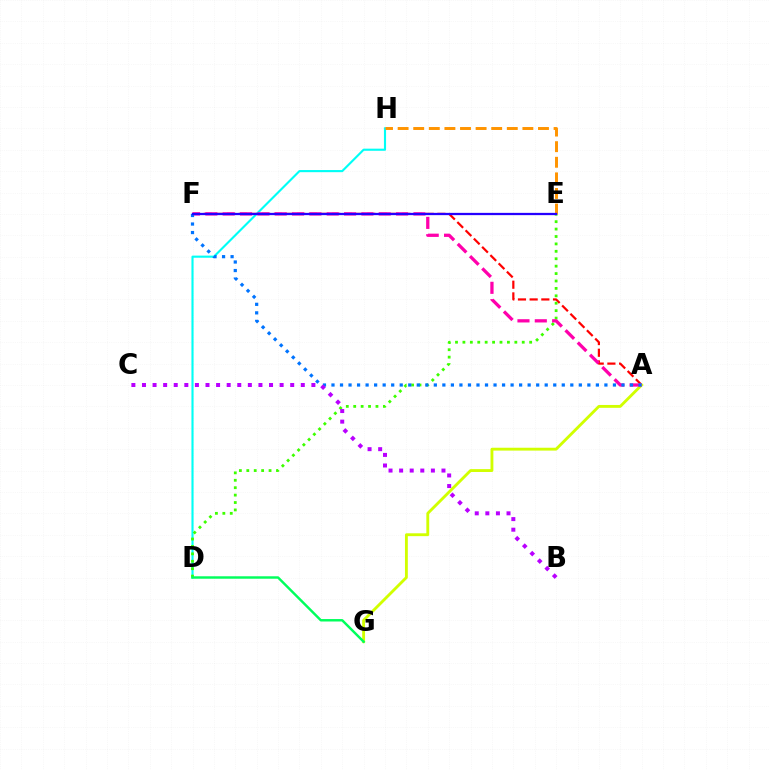{('A', 'F'): [{'color': '#ff0000', 'line_style': 'dashed', 'thickness': 1.59}, {'color': '#ff00ac', 'line_style': 'dashed', 'thickness': 2.36}, {'color': '#0074ff', 'line_style': 'dotted', 'thickness': 2.32}], ('D', 'H'): [{'color': '#00fff6', 'line_style': 'solid', 'thickness': 1.53}], ('A', 'G'): [{'color': '#d1ff00', 'line_style': 'solid', 'thickness': 2.06}], ('D', 'E'): [{'color': '#3dff00', 'line_style': 'dotted', 'thickness': 2.01}], ('E', 'H'): [{'color': '#ff9400', 'line_style': 'dashed', 'thickness': 2.12}], ('E', 'F'): [{'color': '#2500ff', 'line_style': 'solid', 'thickness': 1.64}], ('B', 'C'): [{'color': '#b900ff', 'line_style': 'dotted', 'thickness': 2.88}], ('D', 'G'): [{'color': '#00ff5c', 'line_style': 'solid', 'thickness': 1.76}]}